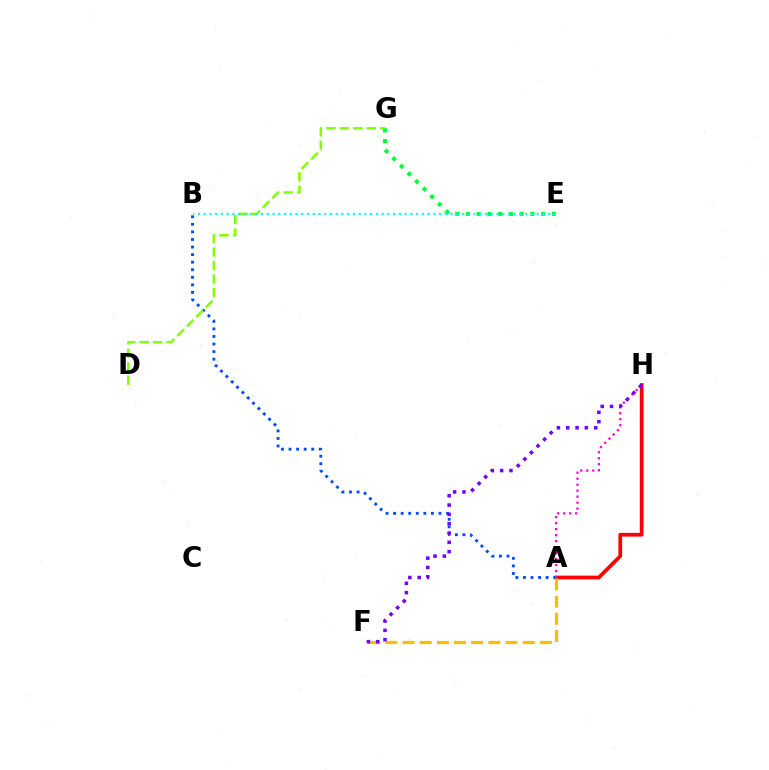{('A', 'H'): [{'color': '#ff0000', 'line_style': 'solid', 'thickness': 2.68}, {'color': '#ff00cf', 'line_style': 'dotted', 'thickness': 1.63}], ('A', 'B'): [{'color': '#004bff', 'line_style': 'dotted', 'thickness': 2.05}], ('A', 'F'): [{'color': '#ffbd00', 'line_style': 'dashed', 'thickness': 2.33}], ('D', 'G'): [{'color': '#84ff00', 'line_style': 'dashed', 'thickness': 1.83}], ('E', 'G'): [{'color': '#00ff39', 'line_style': 'dotted', 'thickness': 2.92}], ('B', 'E'): [{'color': '#00fff6', 'line_style': 'dotted', 'thickness': 1.56}], ('F', 'H'): [{'color': '#7200ff', 'line_style': 'dotted', 'thickness': 2.53}]}